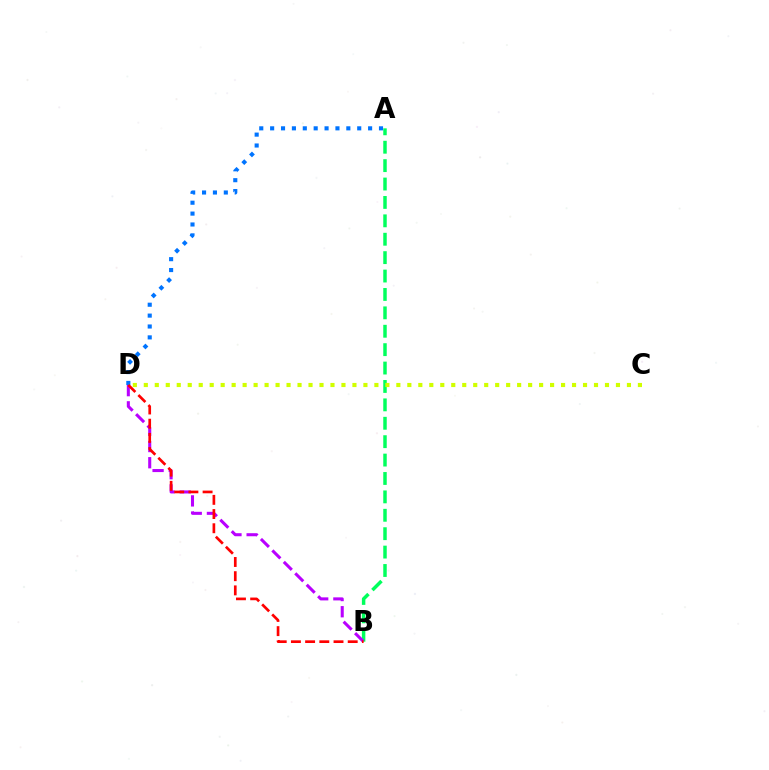{('A', 'D'): [{'color': '#0074ff', 'line_style': 'dotted', 'thickness': 2.96}], ('A', 'B'): [{'color': '#00ff5c', 'line_style': 'dashed', 'thickness': 2.5}], ('B', 'D'): [{'color': '#b900ff', 'line_style': 'dashed', 'thickness': 2.2}, {'color': '#ff0000', 'line_style': 'dashed', 'thickness': 1.93}], ('C', 'D'): [{'color': '#d1ff00', 'line_style': 'dotted', 'thickness': 2.98}]}